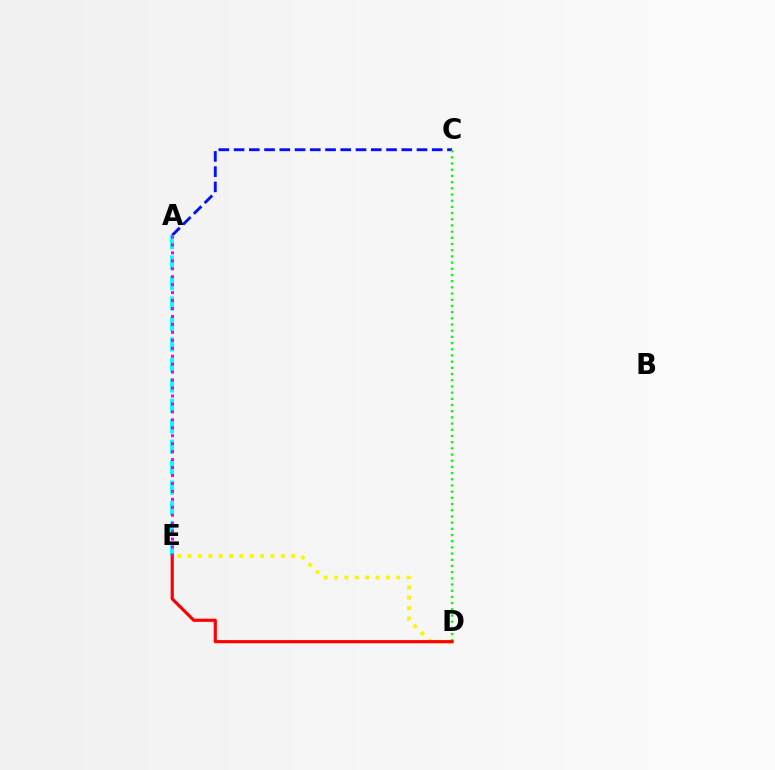{('D', 'E'): [{'color': '#fcf500', 'line_style': 'dotted', 'thickness': 2.81}, {'color': '#ff0000', 'line_style': 'solid', 'thickness': 2.28}], ('A', 'C'): [{'color': '#0010ff', 'line_style': 'dashed', 'thickness': 2.07}], ('A', 'E'): [{'color': '#00fff6', 'line_style': 'dashed', 'thickness': 2.78}, {'color': '#ee00ff', 'line_style': 'dotted', 'thickness': 2.16}], ('C', 'D'): [{'color': '#08ff00', 'line_style': 'dotted', 'thickness': 1.68}]}